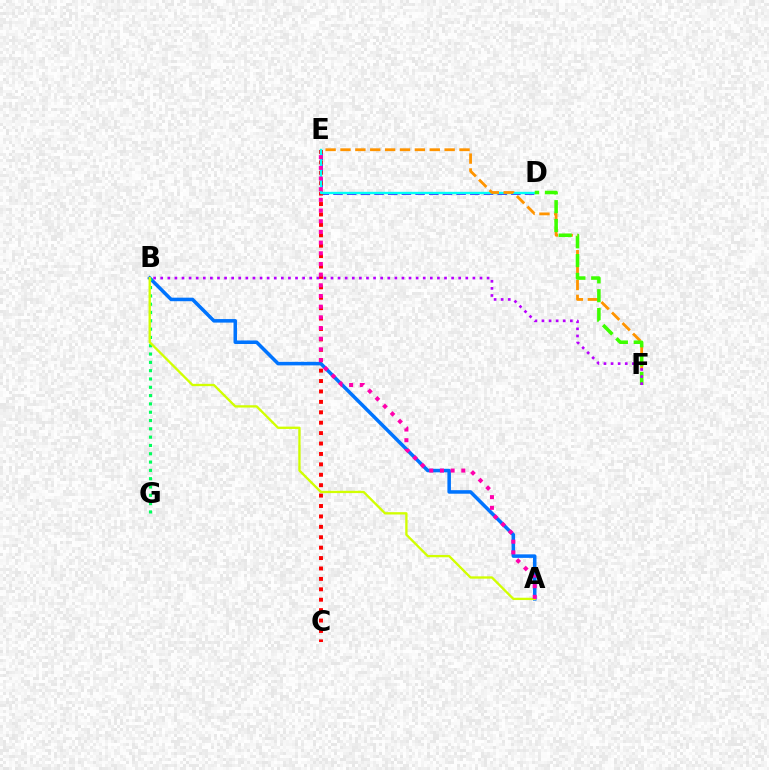{('A', 'B'): [{'color': '#0074ff', 'line_style': 'solid', 'thickness': 2.55}, {'color': '#d1ff00', 'line_style': 'solid', 'thickness': 1.67}], ('D', 'E'): [{'color': '#2500ff', 'line_style': 'dashed', 'thickness': 1.86}, {'color': '#00fff6', 'line_style': 'solid', 'thickness': 1.71}], ('C', 'E'): [{'color': '#ff0000', 'line_style': 'dotted', 'thickness': 2.83}], ('E', 'F'): [{'color': '#ff9400', 'line_style': 'dashed', 'thickness': 2.02}], ('D', 'F'): [{'color': '#3dff00', 'line_style': 'dashed', 'thickness': 2.56}], ('B', 'F'): [{'color': '#b900ff', 'line_style': 'dotted', 'thickness': 1.93}], ('B', 'G'): [{'color': '#00ff5c', 'line_style': 'dotted', 'thickness': 2.26}], ('A', 'E'): [{'color': '#ff00ac', 'line_style': 'dotted', 'thickness': 2.9}]}